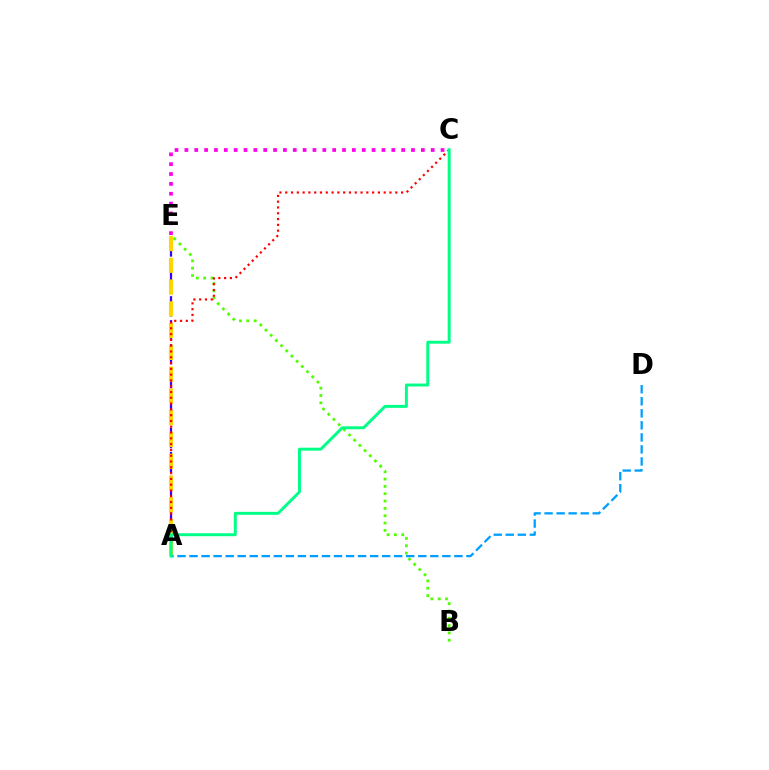{('A', 'E'): [{'color': '#3700ff', 'line_style': 'dashed', 'thickness': 1.63}, {'color': '#ffd500', 'line_style': 'dashed', 'thickness': 2.96}], ('B', 'E'): [{'color': '#4fff00', 'line_style': 'dotted', 'thickness': 1.99}], ('C', 'E'): [{'color': '#ff00ed', 'line_style': 'dotted', 'thickness': 2.68}], ('A', 'D'): [{'color': '#009eff', 'line_style': 'dashed', 'thickness': 1.64}], ('A', 'C'): [{'color': '#ff0000', 'line_style': 'dotted', 'thickness': 1.57}, {'color': '#00ff86', 'line_style': 'solid', 'thickness': 2.13}]}